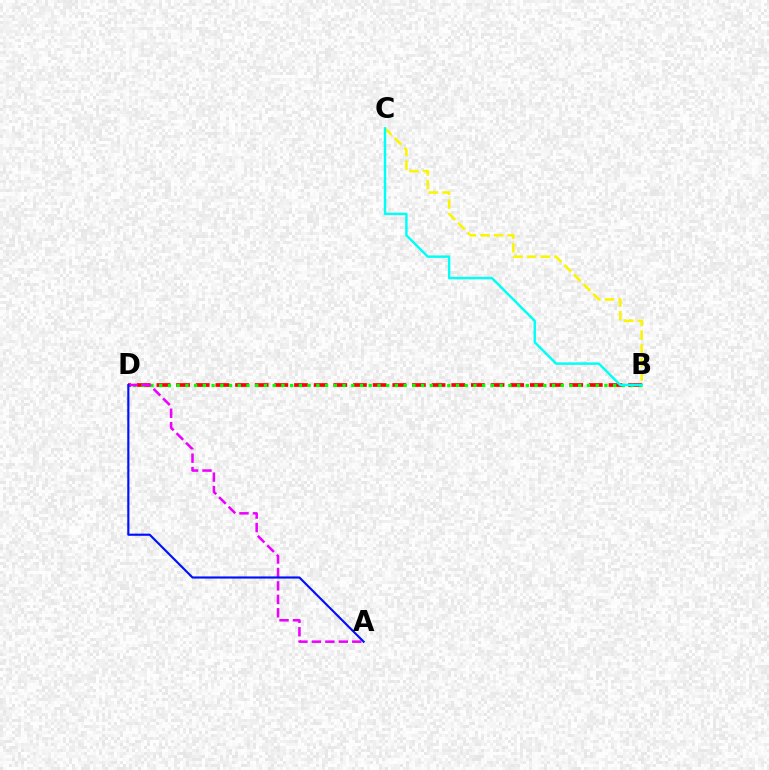{('B', 'D'): [{'color': '#ff0000', 'line_style': 'dashed', 'thickness': 2.67}, {'color': '#08ff00', 'line_style': 'dotted', 'thickness': 2.37}], ('A', 'D'): [{'color': '#ee00ff', 'line_style': 'dashed', 'thickness': 1.83}, {'color': '#0010ff', 'line_style': 'solid', 'thickness': 1.55}], ('B', 'C'): [{'color': '#fcf500', 'line_style': 'dashed', 'thickness': 1.85}, {'color': '#00fff6', 'line_style': 'solid', 'thickness': 1.76}]}